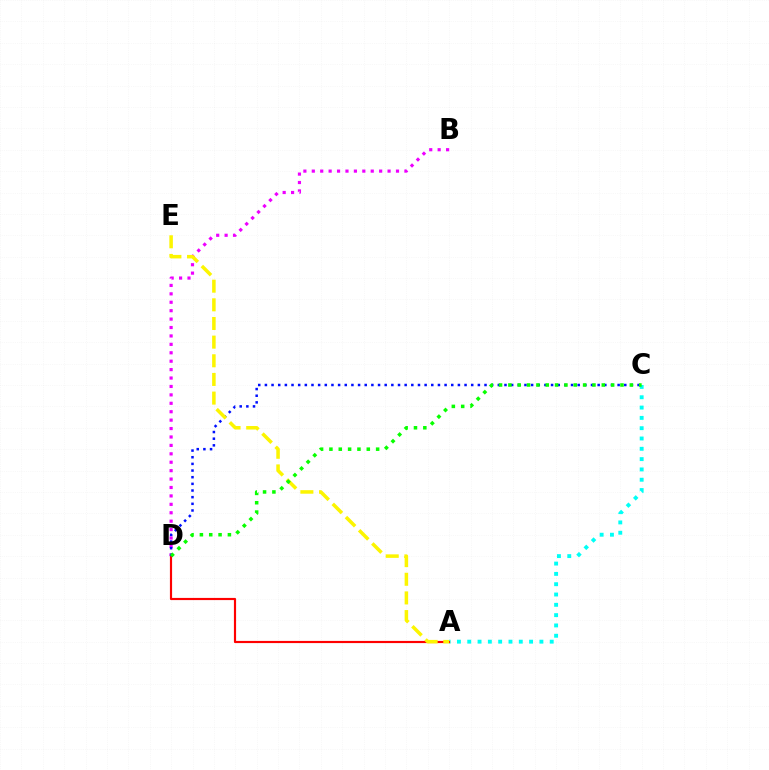{('A', 'C'): [{'color': '#00fff6', 'line_style': 'dotted', 'thickness': 2.8}], ('A', 'D'): [{'color': '#ff0000', 'line_style': 'solid', 'thickness': 1.56}], ('B', 'D'): [{'color': '#ee00ff', 'line_style': 'dotted', 'thickness': 2.29}], ('C', 'D'): [{'color': '#0010ff', 'line_style': 'dotted', 'thickness': 1.81}, {'color': '#08ff00', 'line_style': 'dotted', 'thickness': 2.54}], ('A', 'E'): [{'color': '#fcf500', 'line_style': 'dashed', 'thickness': 2.53}]}